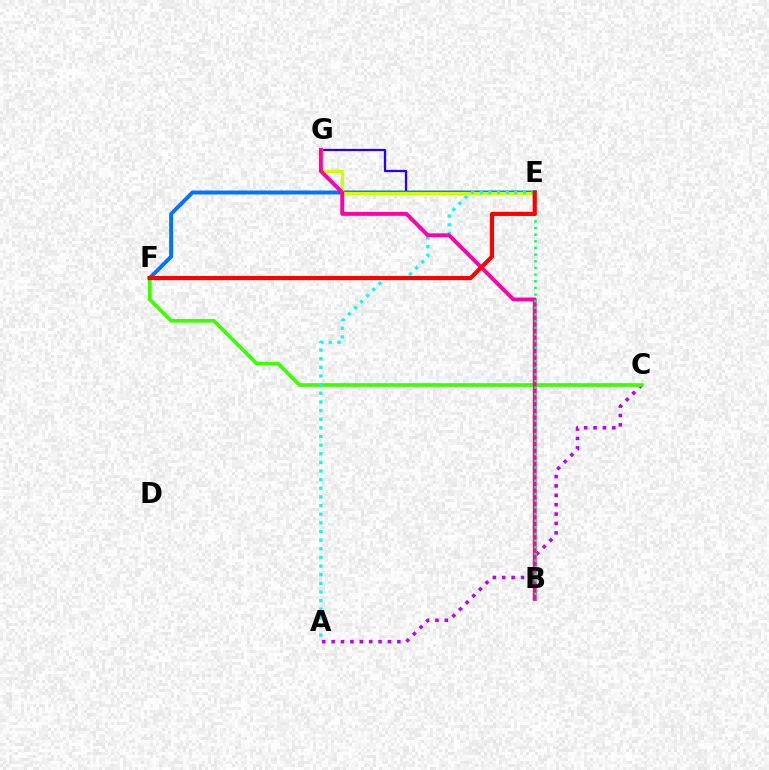{('E', 'G'): [{'color': '#2500ff', 'line_style': 'solid', 'thickness': 1.64}, {'color': '#ff9400', 'line_style': 'dotted', 'thickness': 2.34}, {'color': '#d1ff00', 'line_style': 'solid', 'thickness': 2.31}], ('A', 'C'): [{'color': '#b900ff', 'line_style': 'dotted', 'thickness': 2.55}], ('E', 'F'): [{'color': '#0074ff', 'line_style': 'solid', 'thickness': 2.83}, {'color': '#ff0000', 'line_style': 'solid', 'thickness': 2.98}], ('C', 'F'): [{'color': '#3dff00', 'line_style': 'solid', 'thickness': 2.64}], ('A', 'E'): [{'color': '#00fff6', 'line_style': 'dotted', 'thickness': 2.35}], ('B', 'G'): [{'color': '#ff00ac', 'line_style': 'solid', 'thickness': 2.8}], ('B', 'E'): [{'color': '#00ff5c', 'line_style': 'dotted', 'thickness': 1.81}]}